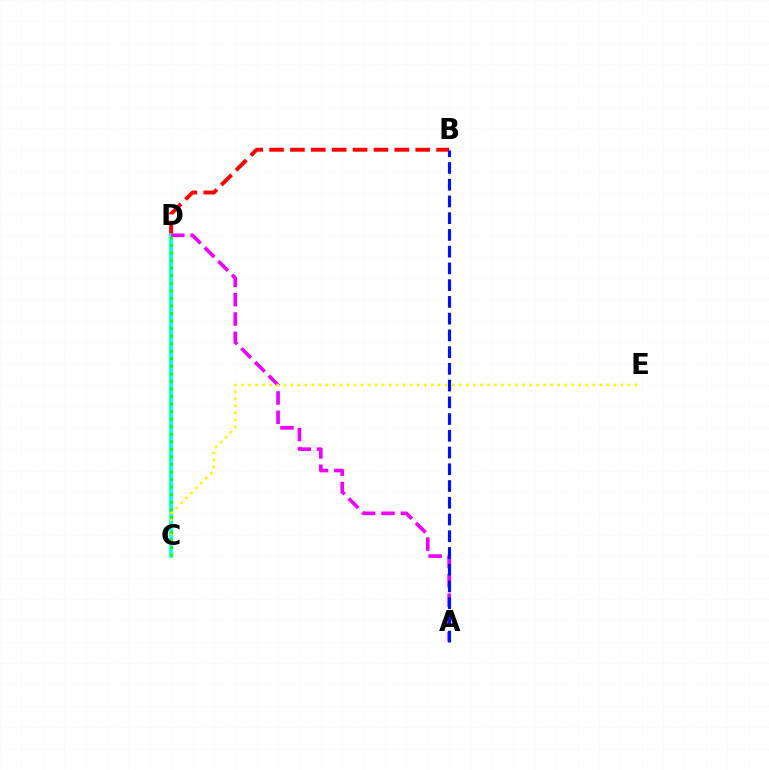{('B', 'D'): [{'color': '#ff0000', 'line_style': 'dashed', 'thickness': 2.84}], ('C', 'D'): [{'color': '#00fff6', 'line_style': 'solid', 'thickness': 2.7}, {'color': '#08ff00', 'line_style': 'dotted', 'thickness': 2.05}], ('A', 'D'): [{'color': '#ee00ff', 'line_style': 'dashed', 'thickness': 2.63}], ('A', 'B'): [{'color': '#0010ff', 'line_style': 'dashed', 'thickness': 2.27}], ('C', 'E'): [{'color': '#fcf500', 'line_style': 'dotted', 'thickness': 1.91}]}